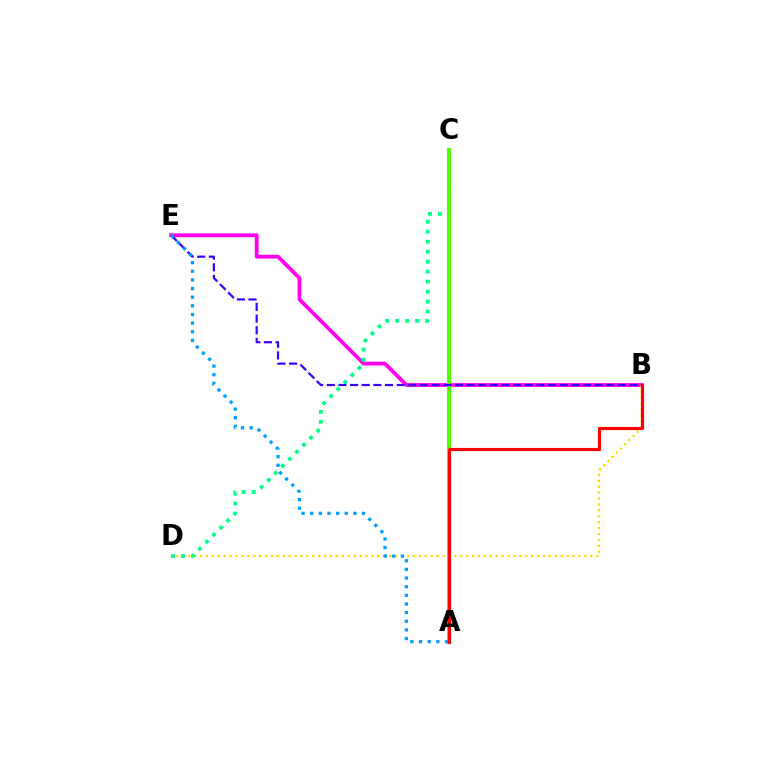{('B', 'E'): [{'color': '#ff00ed', 'line_style': 'solid', 'thickness': 2.73}, {'color': '#3700ff', 'line_style': 'dashed', 'thickness': 1.58}], ('B', 'D'): [{'color': '#ffd500', 'line_style': 'dotted', 'thickness': 1.61}], ('C', 'D'): [{'color': '#00ff86', 'line_style': 'dotted', 'thickness': 2.71}], ('A', 'C'): [{'color': '#4fff00', 'line_style': 'solid', 'thickness': 2.9}], ('A', 'B'): [{'color': '#ff0000', 'line_style': 'solid', 'thickness': 2.27}], ('A', 'E'): [{'color': '#009eff', 'line_style': 'dotted', 'thickness': 2.35}]}